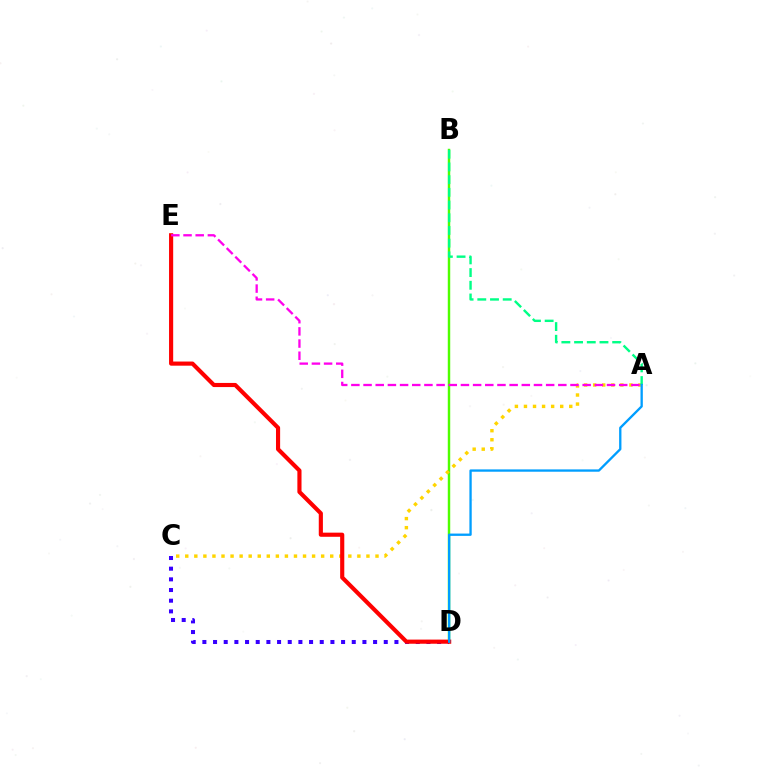{('B', 'D'): [{'color': '#4fff00', 'line_style': 'solid', 'thickness': 1.76}], ('A', 'C'): [{'color': '#ffd500', 'line_style': 'dotted', 'thickness': 2.46}], ('C', 'D'): [{'color': '#3700ff', 'line_style': 'dotted', 'thickness': 2.9}], ('A', 'B'): [{'color': '#00ff86', 'line_style': 'dashed', 'thickness': 1.73}], ('D', 'E'): [{'color': '#ff0000', 'line_style': 'solid', 'thickness': 2.98}], ('A', 'E'): [{'color': '#ff00ed', 'line_style': 'dashed', 'thickness': 1.65}], ('A', 'D'): [{'color': '#009eff', 'line_style': 'solid', 'thickness': 1.67}]}